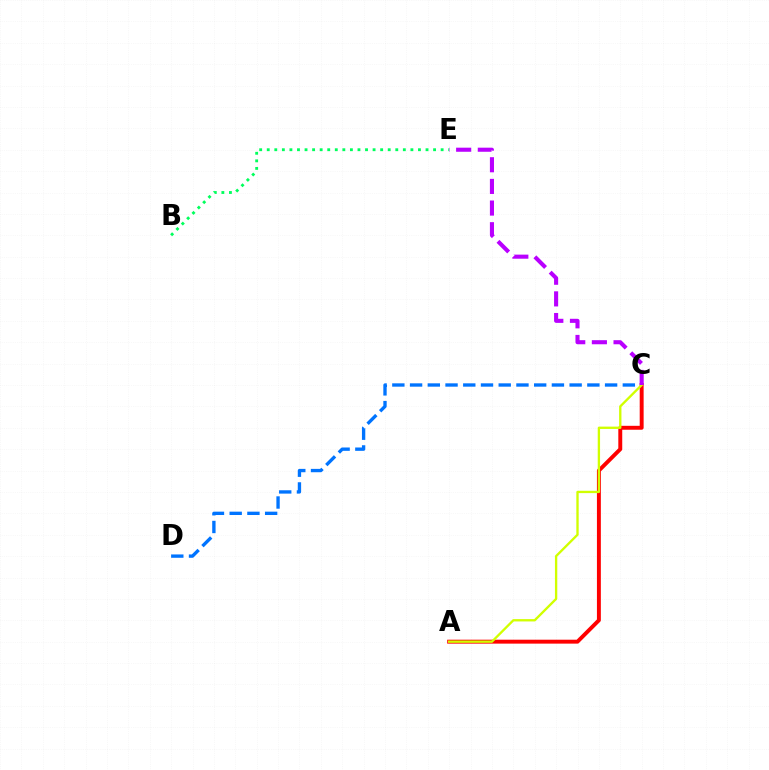{('A', 'C'): [{'color': '#ff0000', 'line_style': 'solid', 'thickness': 2.83}, {'color': '#d1ff00', 'line_style': 'solid', 'thickness': 1.68}], ('B', 'E'): [{'color': '#00ff5c', 'line_style': 'dotted', 'thickness': 2.05}], ('C', 'D'): [{'color': '#0074ff', 'line_style': 'dashed', 'thickness': 2.41}], ('C', 'E'): [{'color': '#b900ff', 'line_style': 'dashed', 'thickness': 2.94}]}